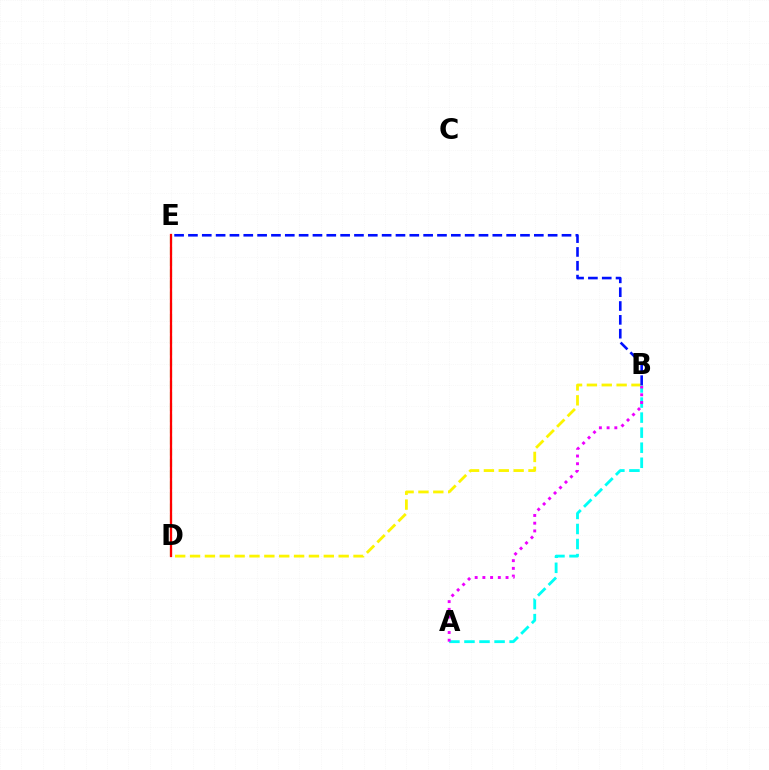{('D', 'E'): [{'color': '#08ff00', 'line_style': 'dashed', 'thickness': 1.52}, {'color': '#ff0000', 'line_style': 'solid', 'thickness': 1.64}], ('B', 'D'): [{'color': '#fcf500', 'line_style': 'dashed', 'thickness': 2.02}], ('A', 'B'): [{'color': '#00fff6', 'line_style': 'dashed', 'thickness': 2.04}, {'color': '#ee00ff', 'line_style': 'dotted', 'thickness': 2.1}], ('B', 'E'): [{'color': '#0010ff', 'line_style': 'dashed', 'thickness': 1.88}]}